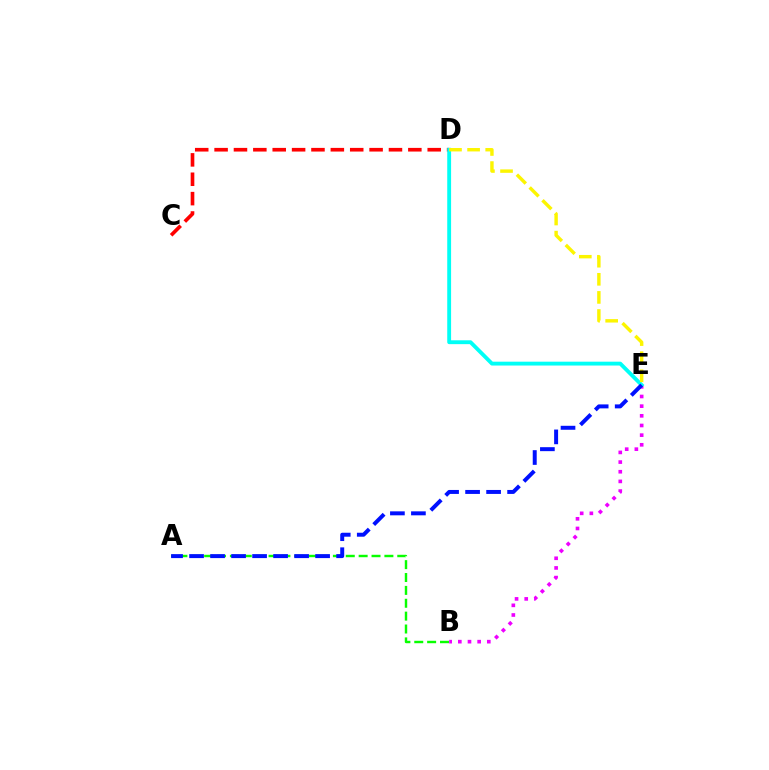{('A', 'B'): [{'color': '#08ff00', 'line_style': 'dashed', 'thickness': 1.75}], ('B', 'E'): [{'color': '#ee00ff', 'line_style': 'dotted', 'thickness': 2.63}], ('C', 'D'): [{'color': '#ff0000', 'line_style': 'dashed', 'thickness': 2.63}], ('D', 'E'): [{'color': '#00fff6', 'line_style': 'solid', 'thickness': 2.78}, {'color': '#fcf500', 'line_style': 'dashed', 'thickness': 2.46}], ('A', 'E'): [{'color': '#0010ff', 'line_style': 'dashed', 'thickness': 2.85}]}